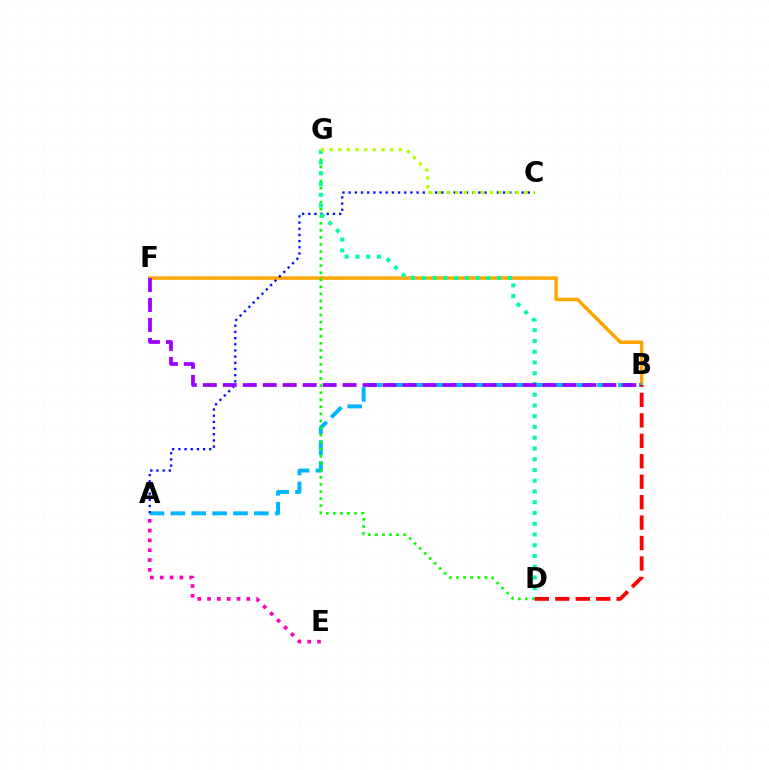{('B', 'F'): [{'color': '#ffa500', 'line_style': 'solid', 'thickness': 2.5}, {'color': '#9b00ff', 'line_style': 'dashed', 'thickness': 2.71}], ('A', 'B'): [{'color': '#00b5ff', 'line_style': 'dashed', 'thickness': 2.83}], ('A', 'C'): [{'color': '#0010ff', 'line_style': 'dotted', 'thickness': 1.68}], ('A', 'E'): [{'color': '#ff00bd', 'line_style': 'dotted', 'thickness': 2.67}], ('D', 'G'): [{'color': '#08ff00', 'line_style': 'dotted', 'thickness': 1.92}, {'color': '#00ff9d', 'line_style': 'dotted', 'thickness': 2.92}], ('B', 'D'): [{'color': '#ff0000', 'line_style': 'dashed', 'thickness': 2.78}], ('C', 'G'): [{'color': '#b3ff00', 'line_style': 'dotted', 'thickness': 2.35}]}